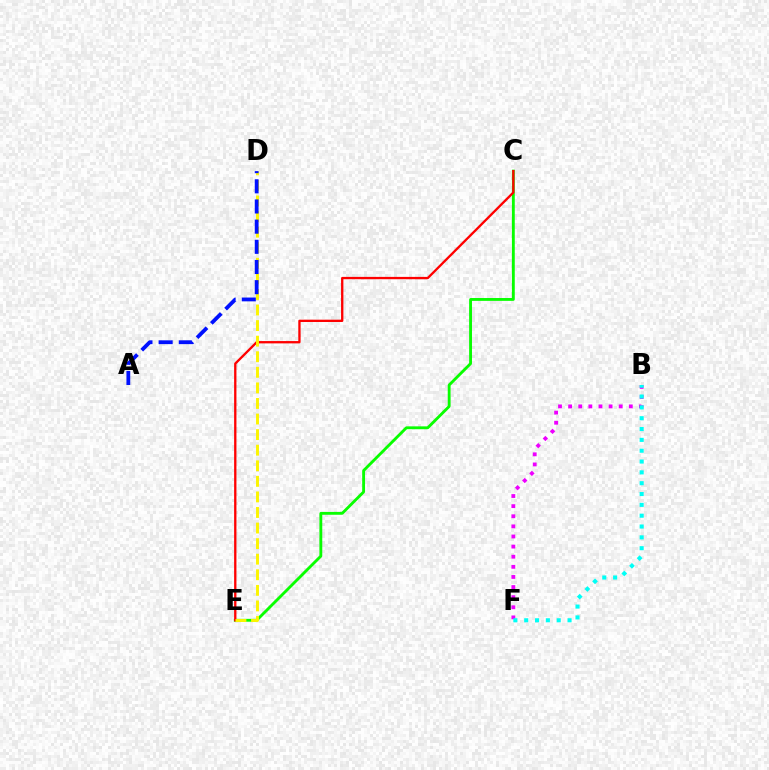{('C', 'E'): [{'color': '#08ff00', 'line_style': 'solid', 'thickness': 2.05}, {'color': '#ff0000', 'line_style': 'solid', 'thickness': 1.67}], ('B', 'F'): [{'color': '#ee00ff', 'line_style': 'dotted', 'thickness': 2.75}, {'color': '#00fff6', 'line_style': 'dotted', 'thickness': 2.94}], ('D', 'E'): [{'color': '#fcf500', 'line_style': 'dashed', 'thickness': 2.12}], ('A', 'D'): [{'color': '#0010ff', 'line_style': 'dashed', 'thickness': 2.74}]}